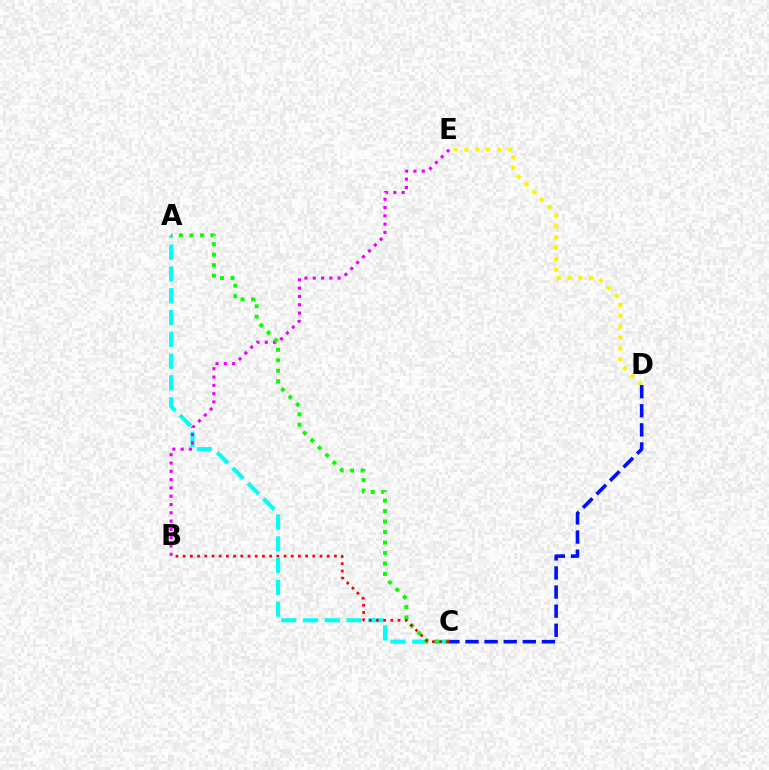{('A', 'C'): [{'color': '#00fff6', 'line_style': 'dashed', 'thickness': 2.96}, {'color': '#08ff00', 'line_style': 'dotted', 'thickness': 2.85}], ('B', 'E'): [{'color': '#ee00ff', 'line_style': 'dotted', 'thickness': 2.26}], ('D', 'E'): [{'color': '#fcf500', 'line_style': 'dotted', 'thickness': 2.95}], ('B', 'C'): [{'color': '#ff0000', 'line_style': 'dotted', 'thickness': 1.96}], ('C', 'D'): [{'color': '#0010ff', 'line_style': 'dashed', 'thickness': 2.6}]}